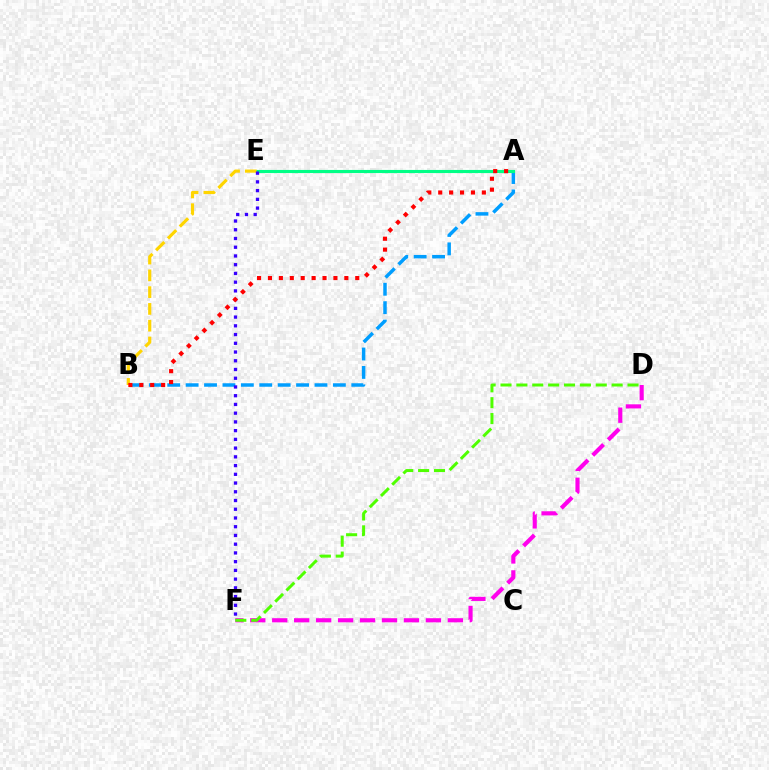{('A', 'B'): [{'color': '#009eff', 'line_style': 'dashed', 'thickness': 2.5}, {'color': '#ff0000', 'line_style': 'dotted', 'thickness': 2.96}], ('A', 'E'): [{'color': '#00ff86', 'line_style': 'solid', 'thickness': 2.25}], ('D', 'F'): [{'color': '#ff00ed', 'line_style': 'dashed', 'thickness': 2.98}, {'color': '#4fff00', 'line_style': 'dashed', 'thickness': 2.16}], ('B', 'E'): [{'color': '#ffd500', 'line_style': 'dashed', 'thickness': 2.28}], ('E', 'F'): [{'color': '#3700ff', 'line_style': 'dotted', 'thickness': 2.37}]}